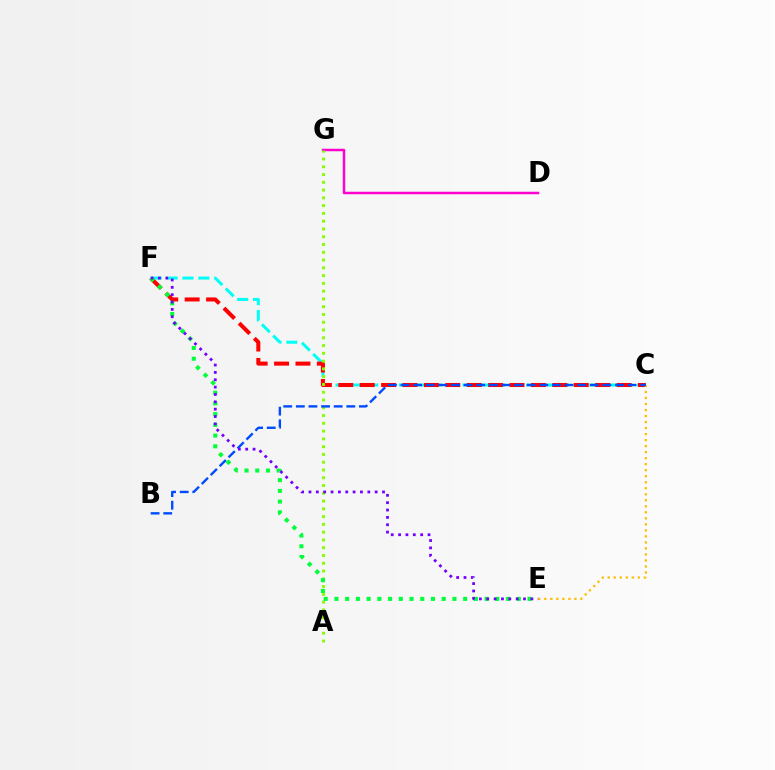{('C', 'F'): [{'color': '#00fff6', 'line_style': 'dashed', 'thickness': 2.16}, {'color': '#ff0000', 'line_style': 'dashed', 'thickness': 2.91}], ('D', 'G'): [{'color': '#ff00cf', 'line_style': 'solid', 'thickness': 1.8}], ('A', 'G'): [{'color': '#84ff00', 'line_style': 'dotted', 'thickness': 2.11}], ('E', 'F'): [{'color': '#00ff39', 'line_style': 'dotted', 'thickness': 2.91}, {'color': '#7200ff', 'line_style': 'dotted', 'thickness': 2.0}], ('C', 'E'): [{'color': '#ffbd00', 'line_style': 'dotted', 'thickness': 1.63}], ('B', 'C'): [{'color': '#004bff', 'line_style': 'dashed', 'thickness': 1.71}]}